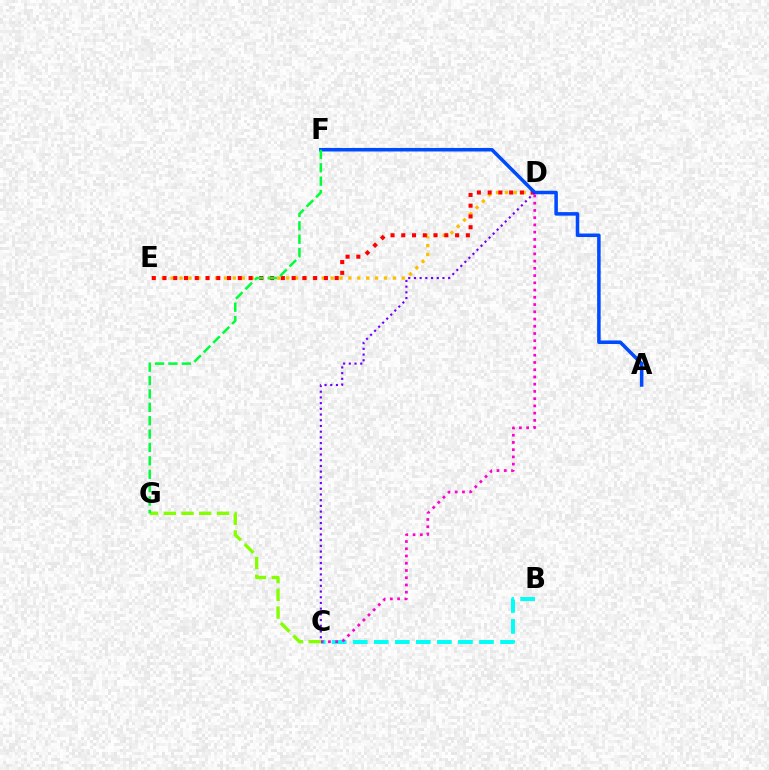{('D', 'E'): [{'color': '#ffbd00', 'line_style': 'dotted', 'thickness': 2.41}, {'color': '#ff0000', 'line_style': 'dotted', 'thickness': 2.92}], ('B', 'C'): [{'color': '#00fff6', 'line_style': 'dashed', 'thickness': 2.86}], ('C', 'D'): [{'color': '#ff00cf', 'line_style': 'dotted', 'thickness': 1.97}, {'color': '#7200ff', 'line_style': 'dotted', 'thickness': 1.55}], ('C', 'G'): [{'color': '#84ff00', 'line_style': 'dashed', 'thickness': 2.41}], ('A', 'F'): [{'color': '#004bff', 'line_style': 'solid', 'thickness': 2.54}], ('F', 'G'): [{'color': '#00ff39', 'line_style': 'dashed', 'thickness': 1.82}]}